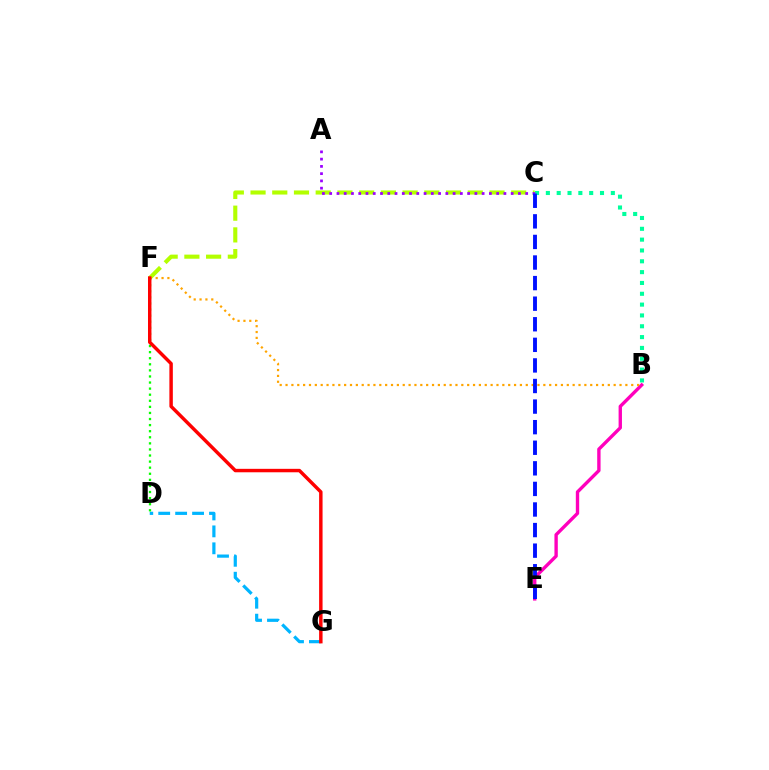{('B', 'E'): [{'color': '#ff00bd', 'line_style': 'solid', 'thickness': 2.42}], ('D', 'G'): [{'color': '#00b5ff', 'line_style': 'dashed', 'thickness': 2.3}], ('C', 'F'): [{'color': '#b3ff00', 'line_style': 'dashed', 'thickness': 2.95}], ('B', 'C'): [{'color': '#00ff9d', 'line_style': 'dotted', 'thickness': 2.94}], ('B', 'F'): [{'color': '#ffa500', 'line_style': 'dotted', 'thickness': 1.59}], ('D', 'F'): [{'color': '#08ff00', 'line_style': 'dotted', 'thickness': 1.65}], ('A', 'C'): [{'color': '#9b00ff', 'line_style': 'dotted', 'thickness': 1.97}], ('F', 'G'): [{'color': '#ff0000', 'line_style': 'solid', 'thickness': 2.48}], ('C', 'E'): [{'color': '#0010ff', 'line_style': 'dashed', 'thickness': 2.8}]}